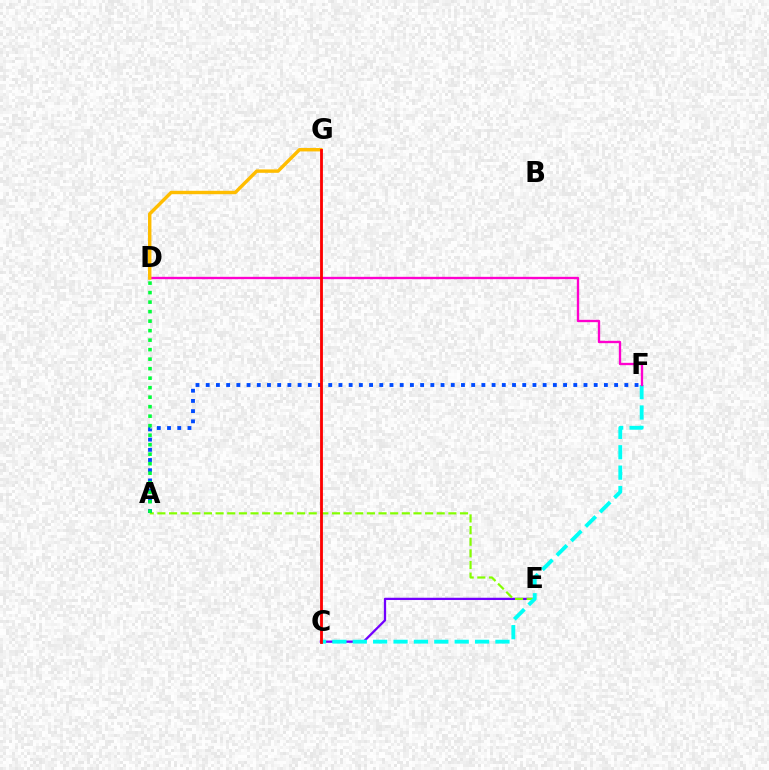{('C', 'E'): [{'color': '#7200ff', 'line_style': 'solid', 'thickness': 1.64}], ('A', 'E'): [{'color': '#84ff00', 'line_style': 'dashed', 'thickness': 1.58}], ('A', 'F'): [{'color': '#004bff', 'line_style': 'dotted', 'thickness': 2.77}], ('C', 'F'): [{'color': '#00fff6', 'line_style': 'dashed', 'thickness': 2.77}], ('A', 'D'): [{'color': '#00ff39', 'line_style': 'dotted', 'thickness': 2.58}], ('D', 'F'): [{'color': '#ff00cf', 'line_style': 'solid', 'thickness': 1.69}], ('D', 'G'): [{'color': '#ffbd00', 'line_style': 'solid', 'thickness': 2.46}], ('C', 'G'): [{'color': '#ff0000', 'line_style': 'solid', 'thickness': 2.03}]}